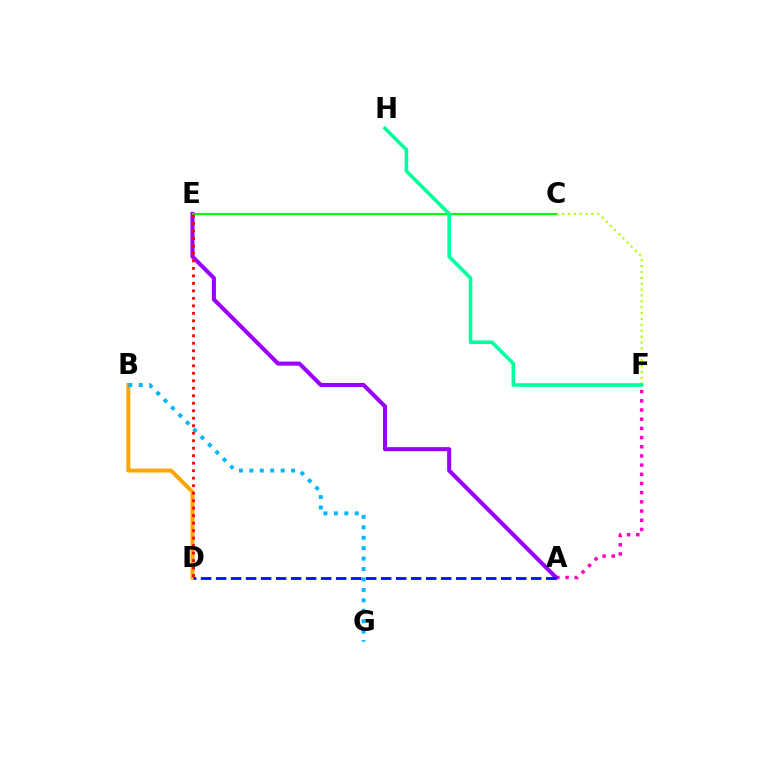{('B', 'D'): [{'color': '#ffa500', 'line_style': 'solid', 'thickness': 2.88}], ('C', 'F'): [{'color': '#b3ff00', 'line_style': 'dotted', 'thickness': 1.6}], ('A', 'F'): [{'color': '#ff00bd', 'line_style': 'dotted', 'thickness': 2.5}], ('A', 'E'): [{'color': '#9b00ff', 'line_style': 'solid', 'thickness': 2.92}], ('C', 'E'): [{'color': '#08ff00', 'line_style': 'solid', 'thickness': 1.56}], ('F', 'H'): [{'color': '#00ff9d', 'line_style': 'solid', 'thickness': 2.6}], ('B', 'G'): [{'color': '#00b5ff', 'line_style': 'dotted', 'thickness': 2.83}], ('D', 'E'): [{'color': '#ff0000', 'line_style': 'dotted', 'thickness': 2.04}], ('A', 'D'): [{'color': '#0010ff', 'line_style': 'dashed', 'thickness': 2.04}]}